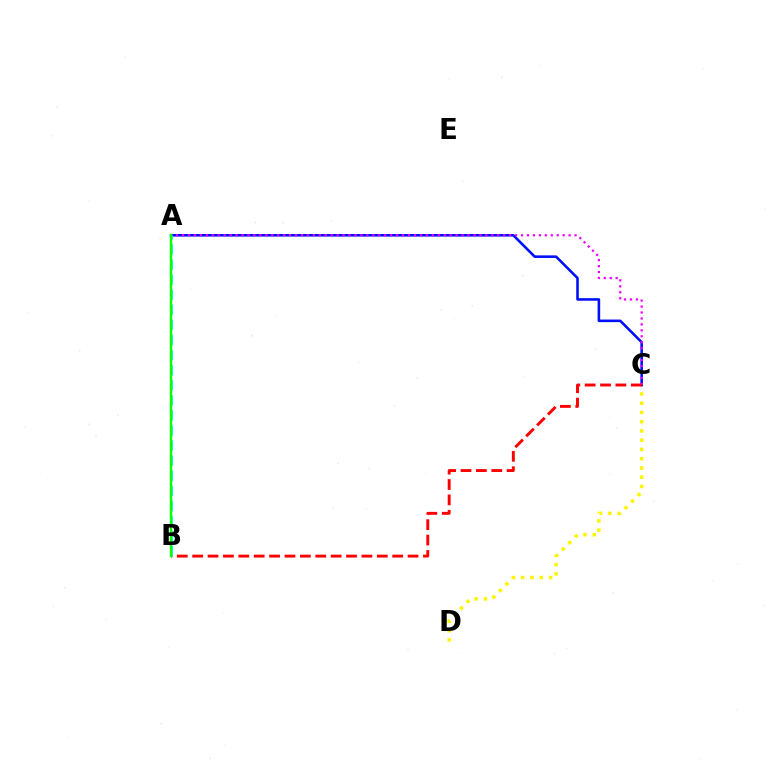{('C', 'D'): [{'color': '#fcf500', 'line_style': 'dotted', 'thickness': 2.51}], ('A', 'C'): [{'color': '#0010ff', 'line_style': 'solid', 'thickness': 1.86}, {'color': '#ee00ff', 'line_style': 'dotted', 'thickness': 1.62}], ('A', 'B'): [{'color': '#00fff6', 'line_style': 'dashed', 'thickness': 2.05}, {'color': '#08ff00', 'line_style': 'solid', 'thickness': 1.75}], ('B', 'C'): [{'color': '#ff0000', 'line_style': 'dashed', 'thickness': 2.09}]}